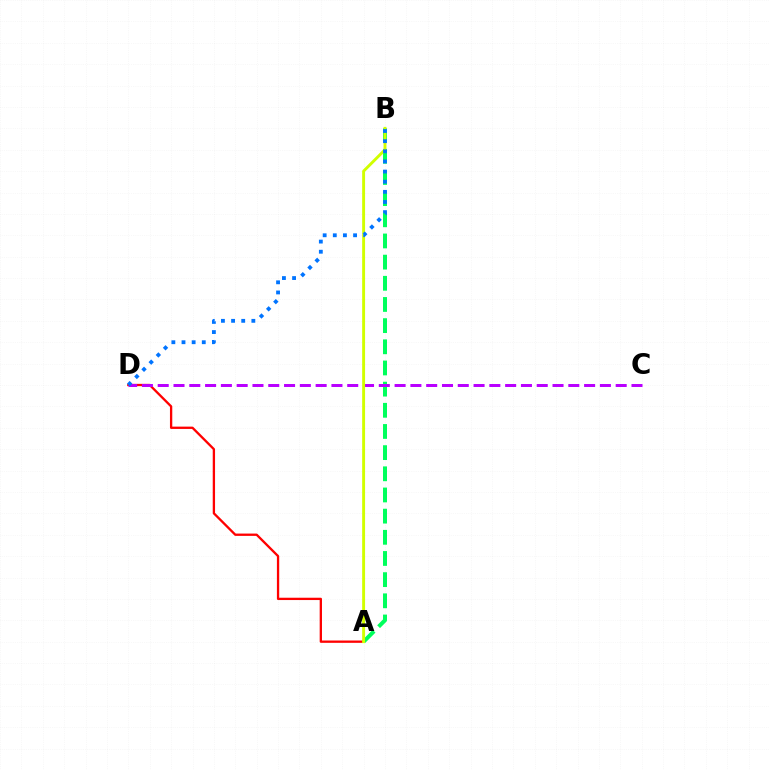{('A', 'D'): [{'color': '#ff0000', 'line_style': 'solid', 'thickness': 1.67}], ('A', 'B'): [{'color': '#00ff5c', 'line_style': 'dashed', 'thickness': 2.88}, {'color': '#d1ff00', 'line_style': 'solid', 'thickness': 2.1}], ('C', 'D'): [{'color': '#b900ff', 'line_style': 'dashed', 'thickness': 2.15}], ('B', 'D'): [{'color': '#0074ff', 'line_style': 'dotted', 'thickness': 2.75}]}